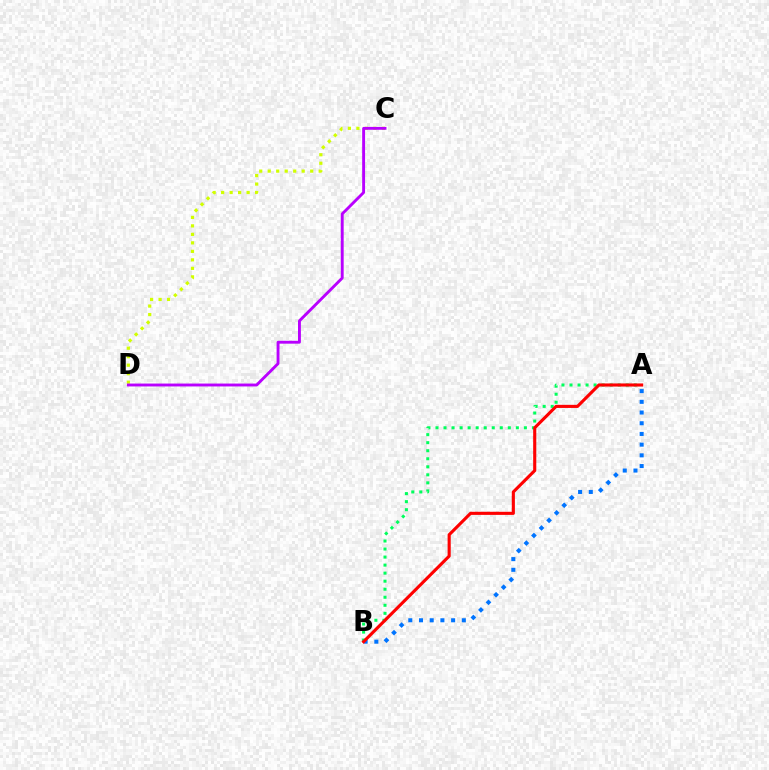{('A', 'B'): [{'color': '#00ff5c', 'line_style': 'dotted', 'thickness': 2.18}, {'color': '#0074ff', 'line_style': 'dotted', 'thickness': 2.91}, {'color': '#ff0000', 'line_style': 'solid', 'thickness': 2.24}], ('C', 'D'): [{'color': '#d1ff00', 'line_style': 'dotted', 'thickness': 2.31}, {'color': '#b900ff', 'line_style': 'solid', 'thickness': 2.08}]}